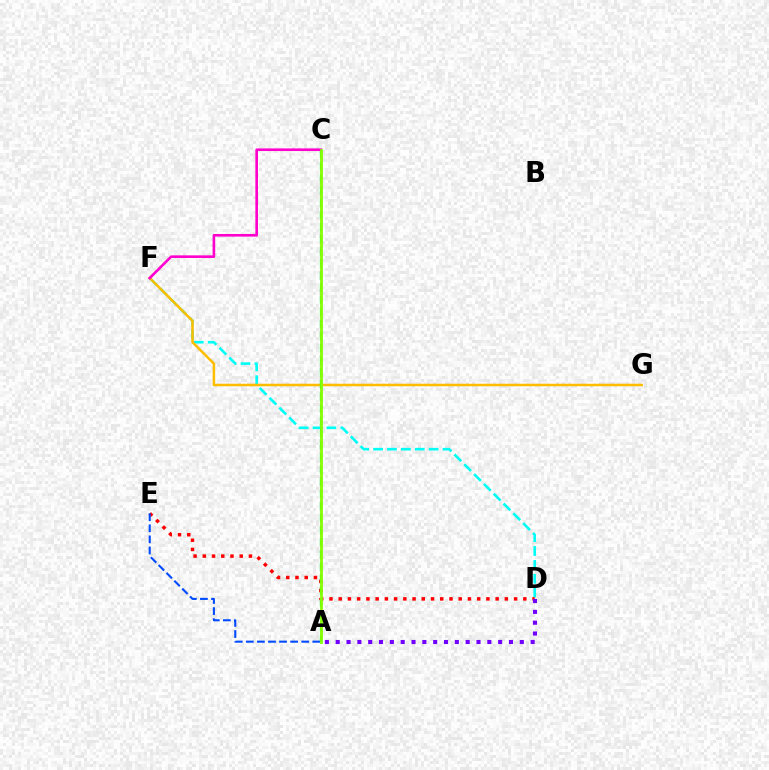{('D', 'F'): [{'color': '#00fff6', 'line_style': 'dashed', 'thickness': 1.89}], ('F', 'G'): [{'color': '#ffbd00', 'line_style': 'solid', 'thickness': 1.82}], ('D', 'E'): [{'color': '#ff0000', 'line_style': 'dotted', 'thickness': 2.51}], ('A', 'E'): [{'color': '#004bff', 'line_style': 'dashed', 'thickness': 1.51}], ('A', 'C'): [{'color': '#00ff39', 'line_style': 'dashed', 'thickness': 1.65}, {'color': '#84ff00', 'line_style': 'solid', 'thickness': 1.96}], ('C', 'F'): [{'color': '#ff00cf', 'line_style': 'solid', 'thickness': 1.89}], ('A', 'D'): [{'color': '#7200ff', 'line_style': 'dotted', 'thickness': 2.94}]}